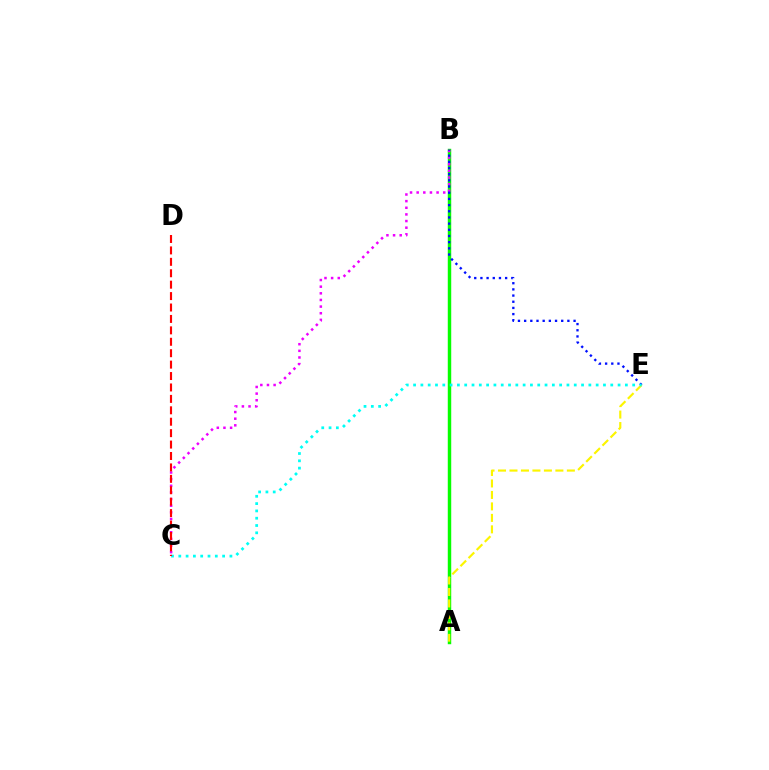{('A', 'B'): [{'color': '#08ff00', 'line_style': 'solid', 'thickness': 2.48}], ('B', 'C'): [{'color': '#ee00ff', 'line_style': 'dotted', 'thickness': 1.8}], ('B', 'E'): [{'color': '#0010ff', 'line_style': 'dotted', 'thickness': 1.68}], ('A', 'E'): [{'color': '#fcf500', 'line_style': 'dashed', 'thickness': 1.56}], ('C', 'E'): [{'color': '#00fff6', 'line_style': 'dotted', 'thickness': 1.98}], ('C', 'D'): [{'color': '#ff0000', 'line_style': 'dashed', 'thickness': 1.55}]}